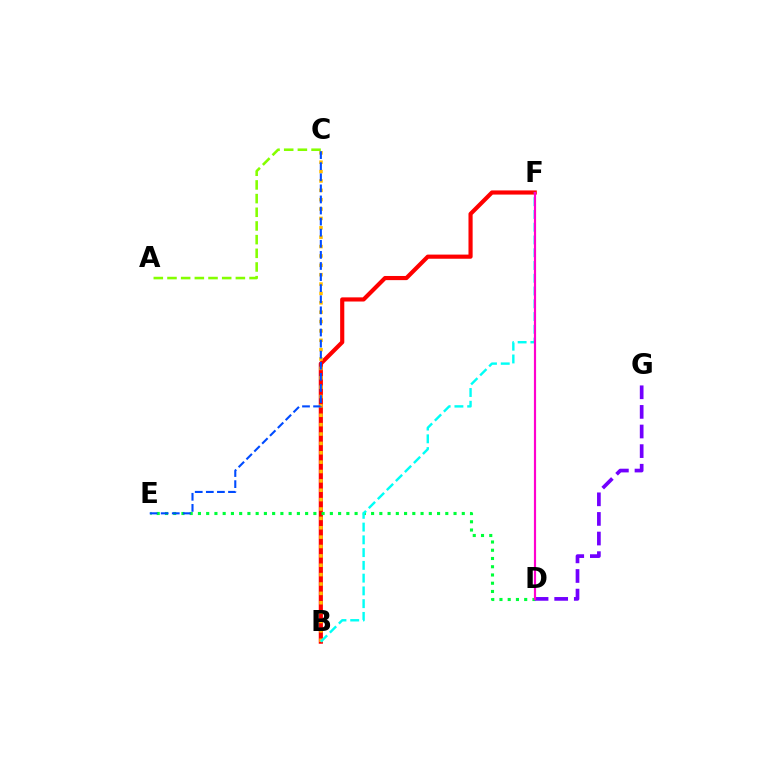{('B', 'F'): [{'color': '#ff0000', 'line_style': 'solid', 'thickness': 2.99}, {'color': '#00fff6', 'line_style': 'dashed', 'thickness': 1.73}], ('D', 'E'): [{'color': '#00ff39', 'line_style': 'dotted', 'thickness': 2.24}], ('D', 'G'): [{'color': '#7200ff', 'line_style': 'dashed', 'thickness': 2.66}], ('B', 'C'): [{'color': '#ffbd00', 'line_style': 'dotted', 'thickness': 2.55}], ('C', 'E'): [{'color': '#004bff', 'line_style': 'dashed', 'thickness': 1.51}], ('A', 'C'): [{'color': '#84ff00', 'line_style': 'dashed', 'thickness': 1.86}], ('D', 'F'): [{'color': '#ff00cf', 'line_style': 'solid', 'thickness': 1.57}]}